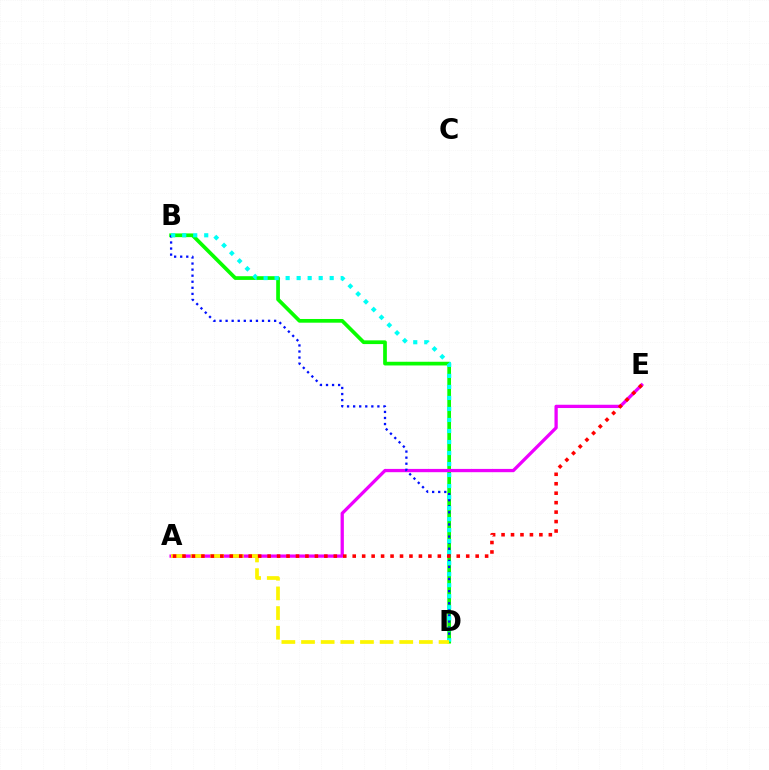{('B', 'D'): [{'color': '#08ff00', 'line_style': 'solid', 'thickness': 2.67}, {'color': '#0010ff', 'line_style': 'dotted', 'thickness': 1.65}, {'color': '#00fff6', 'line_style': 'dotted', 'thickness': 2.99}], ('A', 'E'): [{'color': '#ee00ff', 'line_style': 'solid', 'thickness': 2.36}, {'color': '#ff0000', 'line_style': 'dotted', 'thickness': 2.57}], ('A', 'D'): [{'color': '#fcf500', 'line_style': 'dashed', 'thickness': 2.67}]}